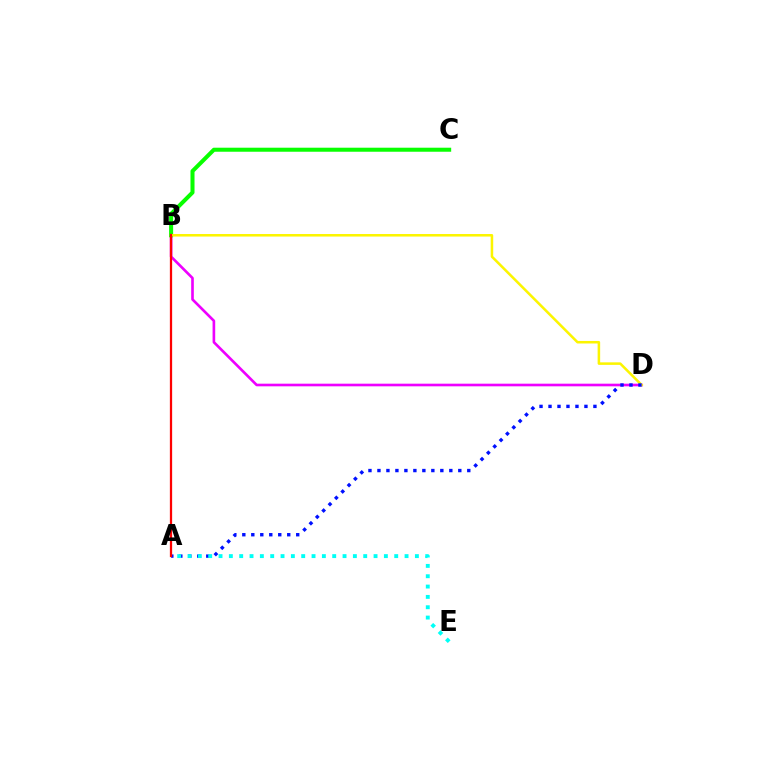{('B', 'D'): [{'color': '#ee00ff', 'line_style': 'solid', 'thickness': 1.9}, {'color': '#fcf500', 'line_style': 'solid', 'thickness': 1.83}], ('B', 'C'): [{'color': '#08ff00', 'line_style': 'solid', 'thickness': 2.9}], ('A', 'D'): [{'color': '#0010ff', 'line_style': 'dotted', 'thickness': 2.44}], ('A', 'B'): [{'color': '#ff0000', 'line_style': 'solid', 'thickness': 1.63}], ('A', 'E'): [{'color': '#00fff6', 'line_style': 'dotted', 'thickness': 2.81}]}